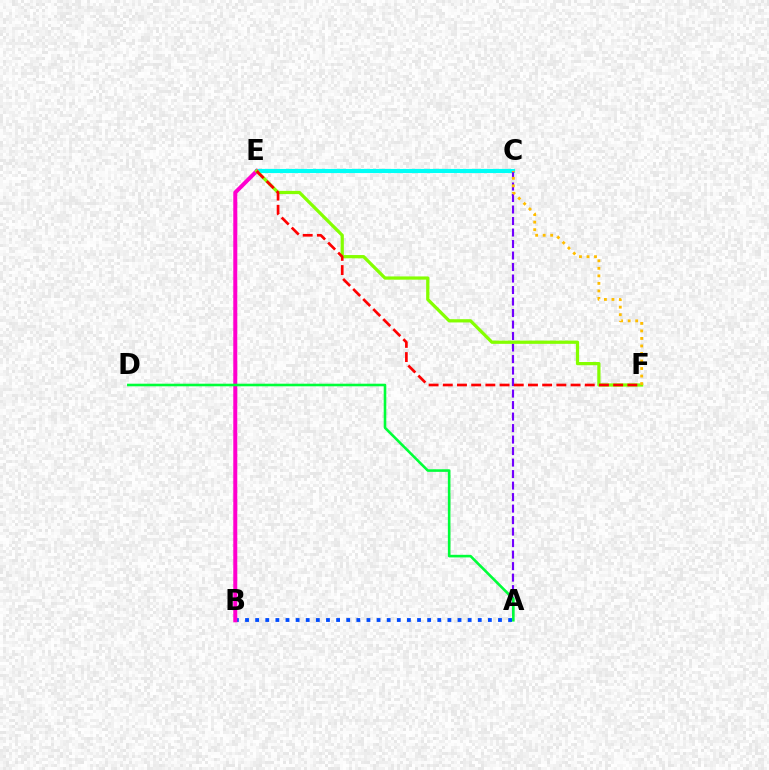{('C', 'E'): [{'color': '#00fff6', 'line_style': 'solid', 'thickness': 2.98}], ('A', 'B'): [{'color': '#004bff', 'line_style': 'dotted', 'thickness': 2.75}], ('A', 'C'): [{'color': '#7200ff', 'line_style': 'dashed', 'thickness': 1.56}], ('B', 'E'): [{'color': '#ff00cf', 'line_style': 'solid', 'thickness': 2.88}], ('A', 'D'): [{'color': '#00ff39', 'line_style': 'solid', 'thickness': 1.87}], ('E', 'F'): [{'color': '#84ff00', 'line_style': 'solid', 'thickness': 2.33}, {'color': '#ff0000', 'line_style': 'dashed', 'thickness': 1.93}], ('C', 'F'): [{'color': '#ffbd00', 'line_style': 'dotted', 'thickness': 2.04}]}